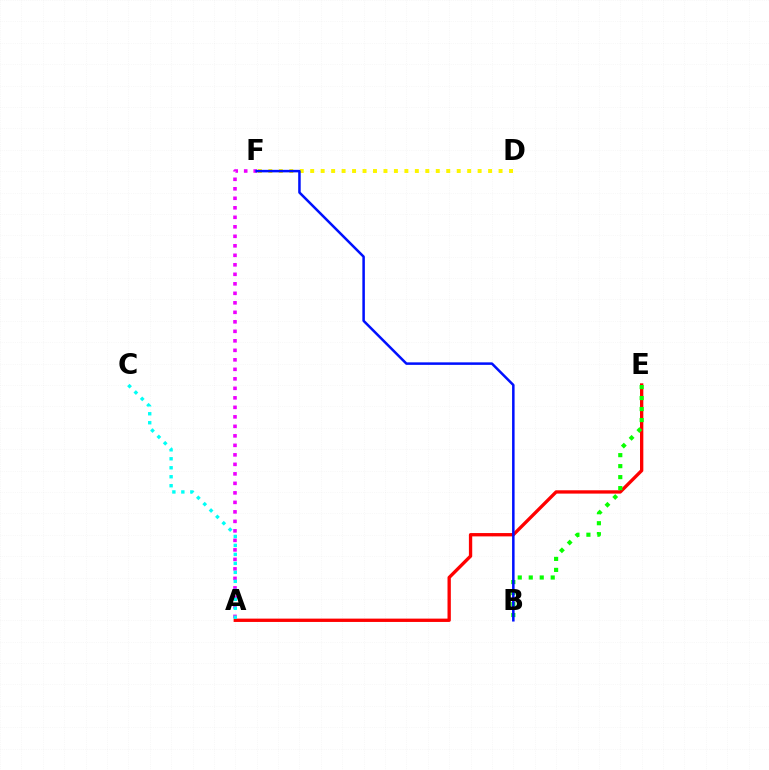{('D', 'F'): [{'color': '#fcf500', 'line_style': 'dotted', 'thickness': 2.84}], ('A', 'E'): [{'color': '#ff0000', 'line_style': 'solid', 'thickness': 2.4}], ('B', 'E'): [{'color': '#08ff00', 'line_style': 'dotted', 'thickness': 2.99}], ('A', 'F'): [{'color': '#ee00ff', 'line_style': 'dotted', 'thickness': 2.58}], ('B', 'F'): [{'color': '#0010ff', 'line_style': 'solid', 'thickness': 1.81}], ('A', 'C'): [{'color': '#00fff6', 'line_style': 'dotted', 'thickness': 2.44}]}